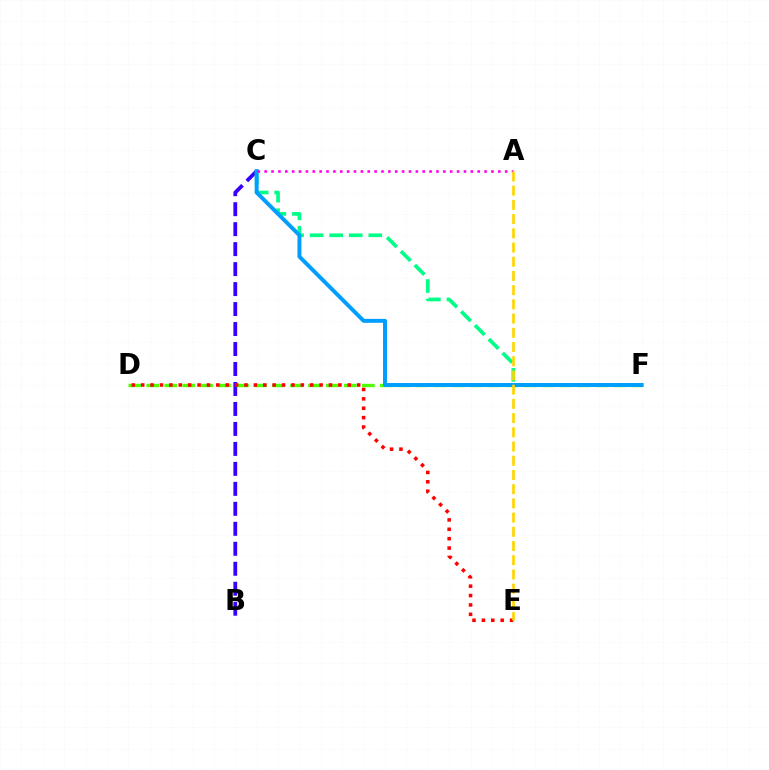{('B', 'C'): [{'color': '#3700ff', 'line_style': 'dashed', 'thickness': 2.71}], ('D', 'F'): [{'color': '#4fff00', 'line_style': 'dashed', 'thickness': 2.44}], ('D', 'E'): [{'color': '#ff0000', 'line_style': 'dotted', 'thickness': 2.55}], ('C', 'F'): [{'color': '#00ff86', 'line_style': 'dashed', 'thickness': 2.66}, {'color': '#009eff', 'line_style': 'solid', 'thickness': 2.85}], ('A', 'C'): [{'color': '#ff00ed', 'line_style': 'dotted', 'thickness': 1.87}], ('A', 'E'): [{'color': '#ffd500', 'line_style': 'dashed', 'thickness': 1.93}]}